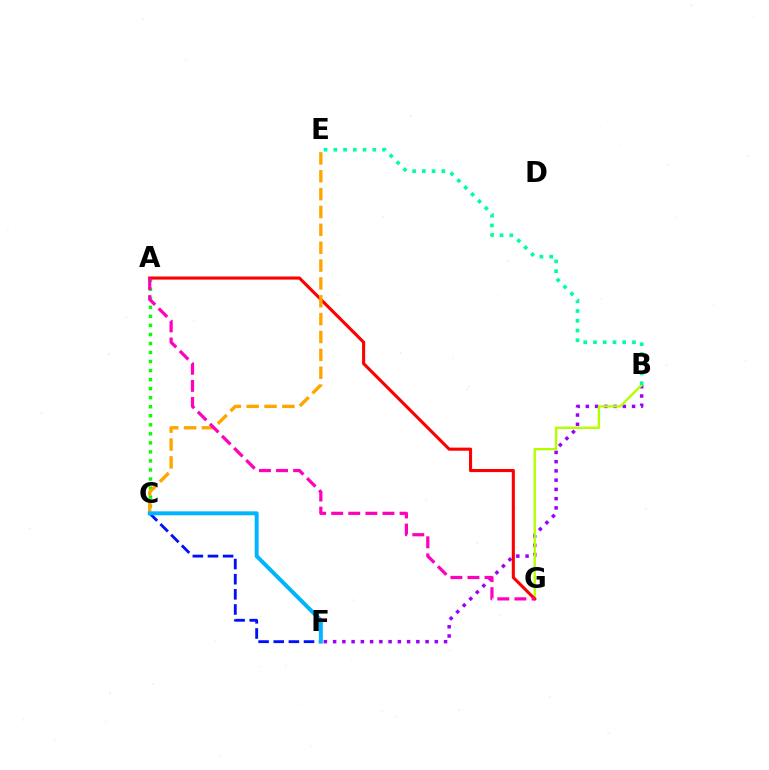{('B', 'F'): [{'color': '#9b00ff', 'line_style': 'dotted', 'thickness': 2.51}], ('B', 'G'): [{'color': '#b3ff00', 'line_style': 'solid', 'thickness': 1.71}], ('A', 'C'): [{'color': '#08ff00', 'line_style': 'dotted', 'thickness': 2.46}], ('C', 'F'): [{'color': '#0010ff', 'line_style': 'dashed', 'thickness': 2.06}, {'color': '#00b5ff', 'line_style': 'solid', 'thickness': 2.85}], ('A', 'G'): [{'color': '#ff0000', 'line_style': 'solid', 'thickness': 2.23}, {'color': '#ff00bd', 'line_style': 'dashed', 'thickness': 2.32}], ('C', 'E'): [{'color': '#ffa500', 'line_style': 'dashed', 'thickness': 2.43}], ('B', 'E'): [{'color': '#00ff9d', 'line_style': 'dotted', 'thickness': 2.65}]}